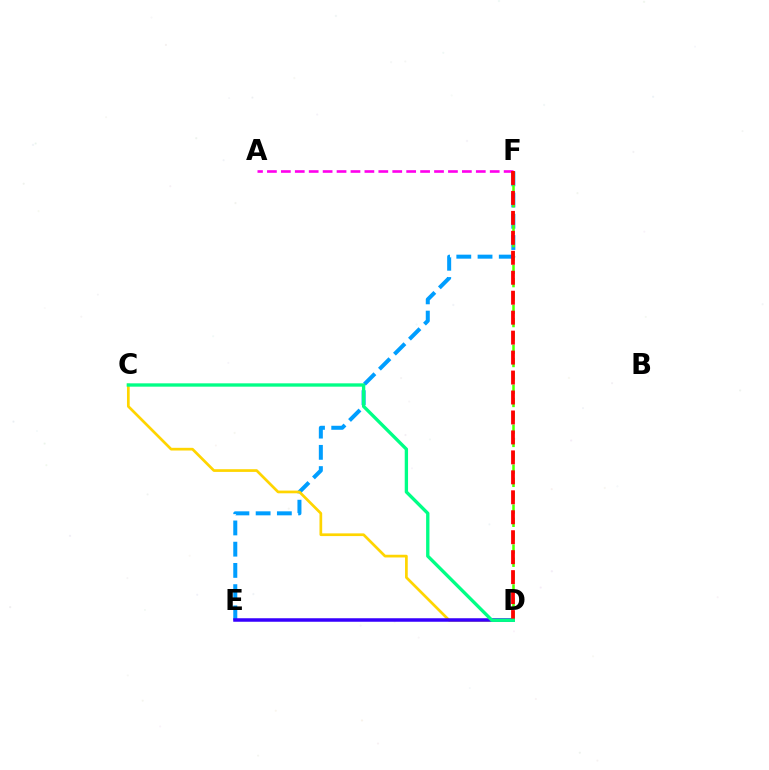{('E', 'F'): [{'color': '#009eff', 'line_style': 'dashed', 'thickness': 2.88}], ('C', 'D'): [{'color': '#ffd500', 'line_style': 'solid', 'thickness': 1.95}, {'color': '#00ff86', 'line_style': 'solid', 'thickness': 2.4}], ('D', 'F'): [{'color': '#4fff00', 'line_style': 'dashed', 'thickness': 1.81}, {'color': '#ff0000', 'line_style': 'dashed', 'thickness': 2.71}], ('A', 'F'): [{'color': '#ff00ed', 'line_style': 'dashed', 'thickness': 1.89}], ('D', 'E'): [{'color': '#3700ff', 'line_style': 'solid', 'thickness': 2.52}]}